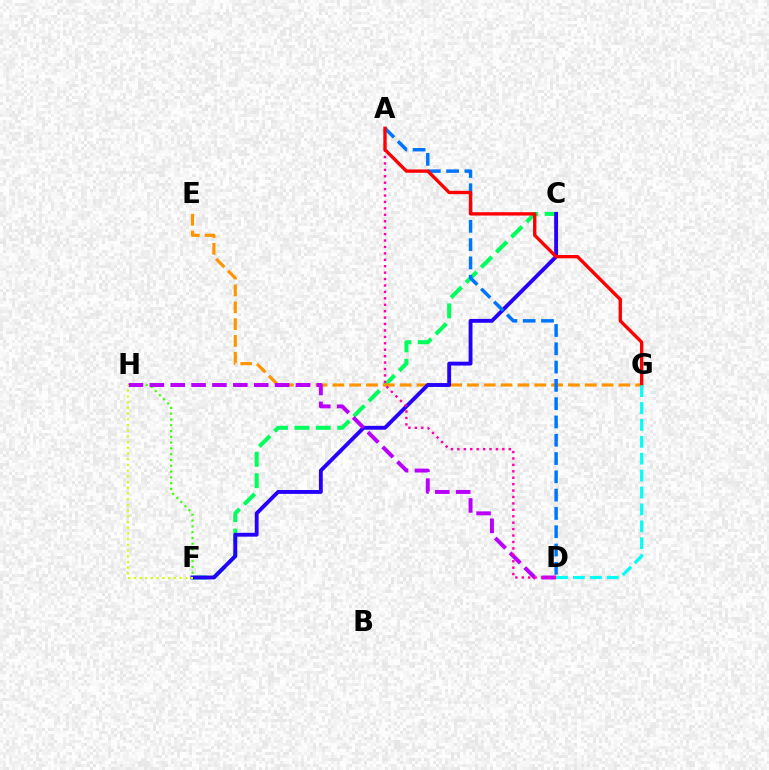{('C', 'F'): [{'color': '#00ff5c', 'line_style': 'dashed', 'thickness': 2.91}, {'color': '#2500ff', 'line_style': 'solid', 'thickness': 2.78}], ('F', 'H'): [{'color': '#3dff00', 'line_style': 'dotted', 'thickness': 1.57}, {'color': '#d1ff00', 'line_style': 'dotted', 'thickness': 1.55}], ('E', 'G'): [{'color': '#ff9400', 'line_style': 'dashed', 'thickness': 2.29}], ('D', 'H'): [{'color': '#b900ff', 'line_style': 'dashed', 'thickness': 2.84}], ('A', 'D'): [{'color': '#ff00ac', 'line_style': 'dotted', 'thickness': 1.75}, {'color': '#0074ff', 'line_style': 'dashed', 'thickness': 2.49}], ('A', 'G'): [{'color': '#ff0000', 'line_style': 'solid', 'thickness': 2.41}], ('D', 'G'): [{'color': '#00fff6', 'line_style': 'dashed', 'thickness': 2.3}]}